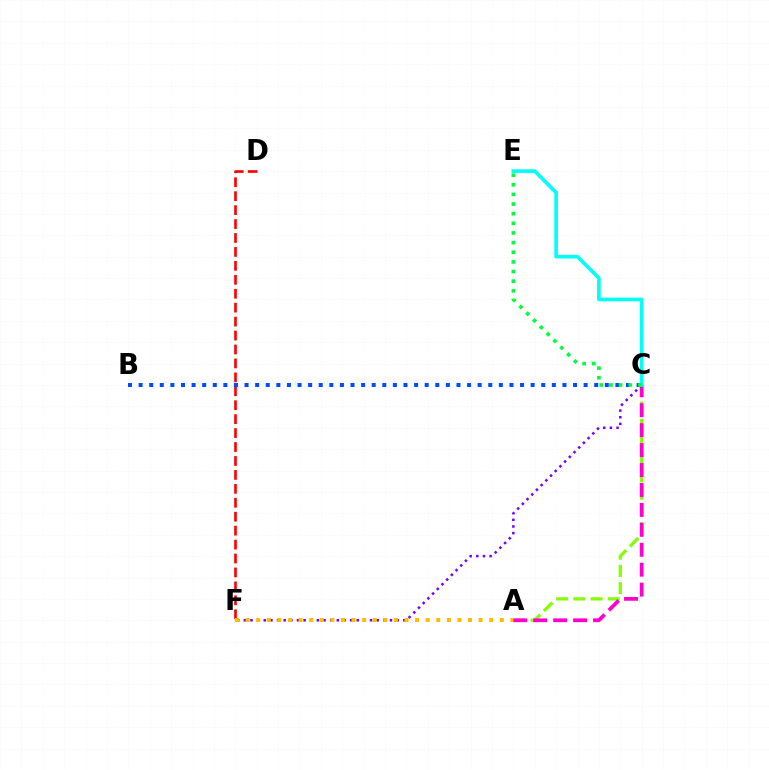{('A', 'C'): [{'color': '#84ff00', 'line_style': 'dashed', 'thickness': 2.34}, {'color': '#ff00cf', 'line_style': 'dashed', 'thickness': 2.71}], ('D', 'F'): [{'color': '#ff0000', 'line_style': 'dashed', 'thickness': 1.89}], ('B', 'C'): [{'color': '#004bff', 'line_style': 'dotted', 'thickness': 2.88}], ('C', 'F'): [{'color': '#7200ff', 'line_style': 'dotted', 'thickness': 1.8}], ('C', 'E'): [{'color': '#00fff6', 'line_style': 'solid', 'thickness': 2.62}, {'color': '#00ff39', 'line_style': 'dotted', 'thickness': 2.62}], ('A', 'F'): [{'color': '#ffbd00', 'line_style': 'dotted', 'thickness': 2.88}]}